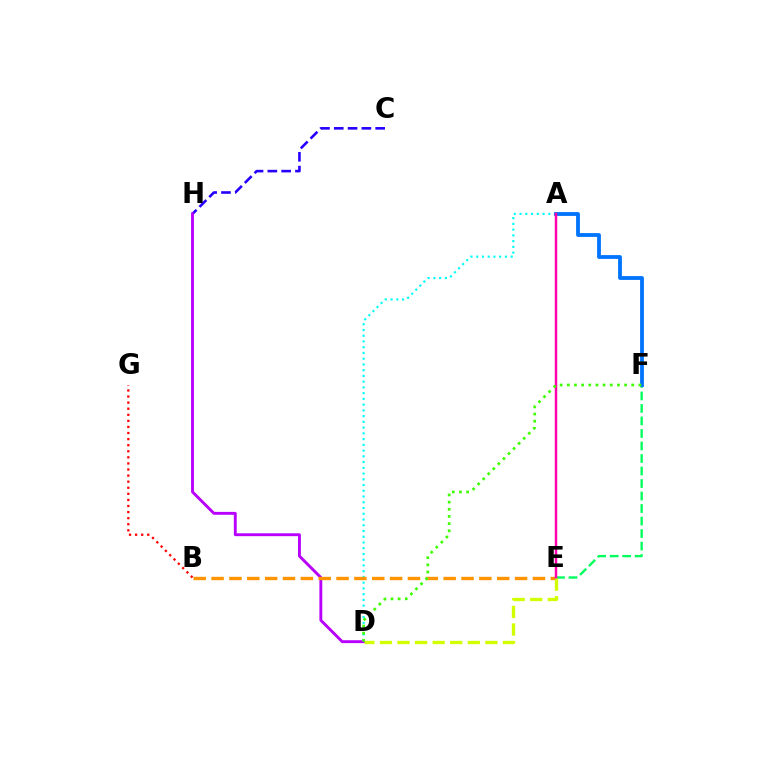{('C', 'H'): [{'color': '#2500ff', 'line_style': 'dashed', 'thickness': 1.88}], ('B', 'G'): [{'color': '#ff0000', 'line_style': 'dotted', 'thickness': 1.65}], ('E', 'F'): [{'color': '#00ff5c', 'line_style': 'dashed', 'thickness': 1.7}], ('A', 'D'): [{'color': '#00fff6', 'line_style': 'dotted', 'thickness': 1.56}], ('A', 'F'): [{'color': '#0074ff', 'line_style': 'solid', 'thickness': 2.74}], ('D', 'H'): [{'color': '#b900ff', 'line_style': 'solid', 'thickness': 2.08}], ('B', 'E'): [{'color': '#ff9400', 'line_style': 'dashed', 'thickness': 2.43}], ('A', 'E'): [{'color': '#ff00ac', 'line_style': 'solid', 'thickness': 1.79}], ('D', 'E'): [{'color': '#d1ff00', 'line_style': 'dashed', 'thickness': 2.39}], ('D', 'F'): [{'color': '#3dff00', 'line_style': 'dotted', 'thickness': 1.95}]}